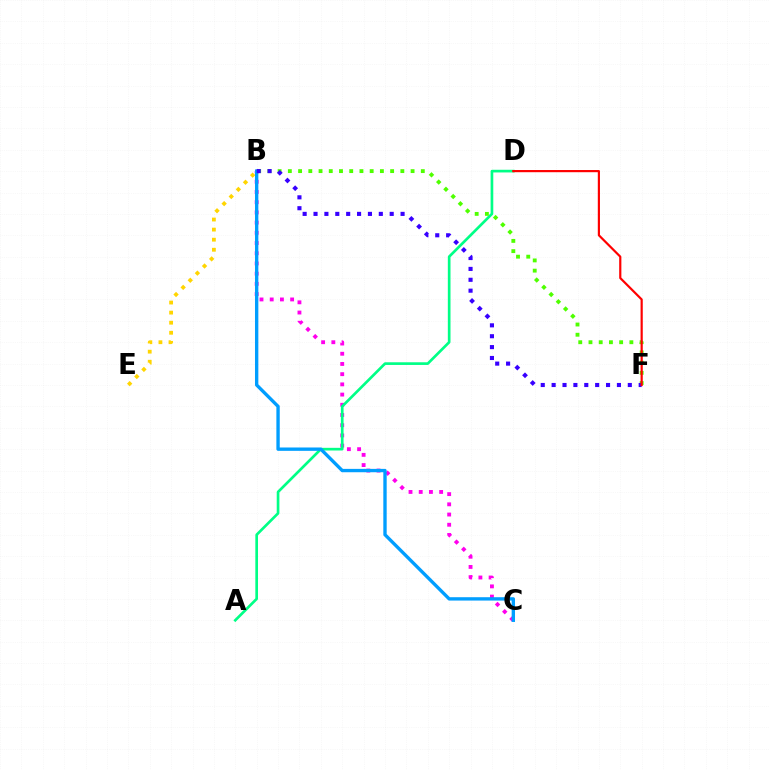{('B', 'E'): [{'color': '#ffd500', 'line_style': 'dotted', 'thickness': 2.74}], ('B', 'C'): [{'color': '#ff00ed', 'line_style': 'dotted', 'thickness': 2.77}, {'color': '#009eff', 'line_style': 'solid', 'thickness': 2.42}], ('A', 'D'): [{'color': '#00ff86', 'line_style': 'solid', 'thickness': 1.93}], ('B', 'F'): [{'color': '#4fff00', 'line_style': 'dotted', 'thickness': 2.78}, {'color': '#3700ff', 'line_style': 'dotted', 'thickness': 2.96}], ('D', 'F'): [{'color': '#ff0000', 'line_style': 'solid', 'thickness': 1.57}]}